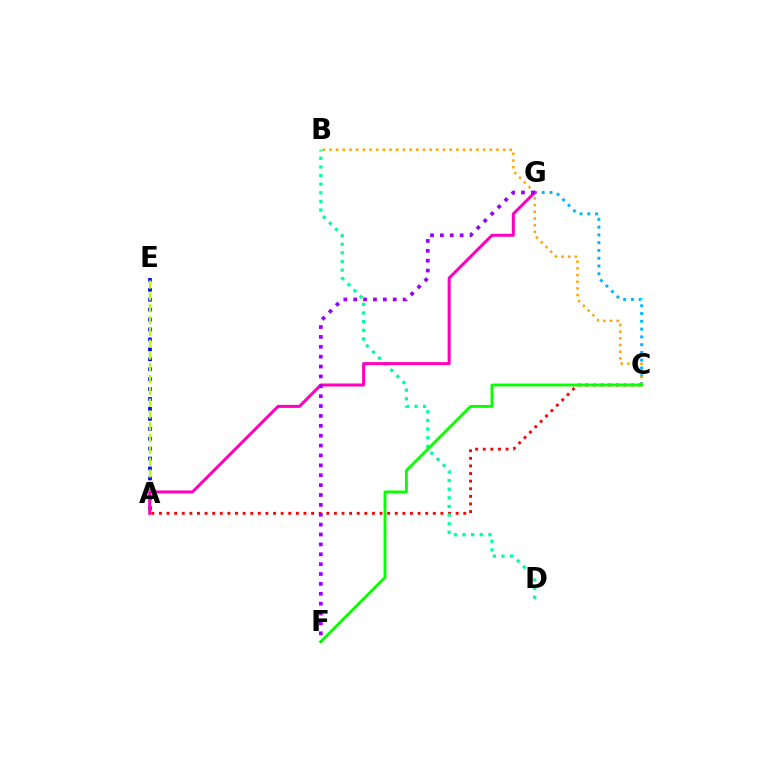{('A', 'E'): [{'color': '#0010ff', 'line_style': 'dotted', 'thickness': 2.7}, {'color': '#b3ff00', 'line_style': 'dashed', 'thickness': 1.6}], ('C', 'G'): [{'color': '#00b5ff', 'line_style': 'dotted', 'thickness': 2.11}], ('A', 'C'): [{'color': '#ff0000', 'line_style': 'dotted', 'thickness': 2.07}], ('B', 'C'): [{'color': '#ffa500', 'line_style': 'dotted', 'thickness': 1.81}], ('B', 'D'): [{'color': '#00ff9d', 'line_style': 'dotted', 'thickness': 2.34}], ('C', 'F'): [{'color': '#08ff00', 'line_style': 'solid', 'thickness': 2.07}], ('A', 'G'): [{'color': '#ff00bd', 'line_style': 'solid', 'thickness': 2.17}], ('F', 'G'): [{'color': '#9b00ff', 'line_style': 'dotted', 'thickness': 2.68}]}